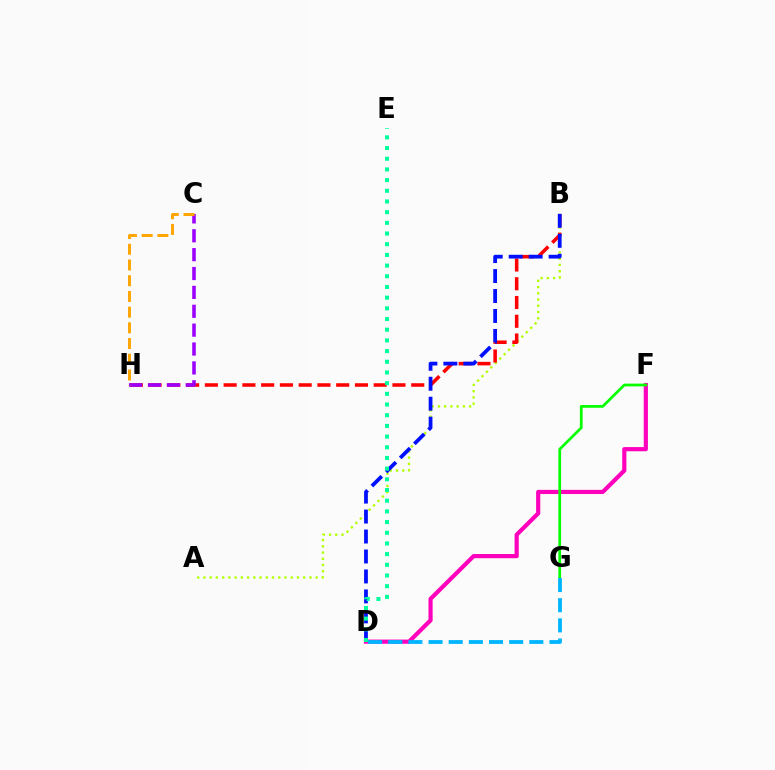{('D', 'F'): [{'color': '#ff00bd', 'line_style': 'solid', 'thickness': 3.0}], ('A', 'B'): [{'color': '#b3ff00', 'line_style': 'dotted', 'thickness': 1.69}], ('B', 'H'): [{'color': '#ff0000', 'line_style': 'dashed', 'thickness': 2.55}], ('F', 'G'): [{'color': '#08ff00', 'line_style': 'solid', 'thickness': 1.98}], ('D', 'G'): [{'color': '#00b5ff', 'line_style': 'dashed', 'thickness': 2.74}], ('B', 'D'): [{'color': '#0010ff', 'line_style': 'dashed', 'thickness': 2.71}], ('D', 'E'): [{'color': '#00ff9d', 'line_style': 'dotted', 'thickness': 2.9}], ('C', 'H'): [{'color': '#9b00ff', 'line_style': 'dashed', 'thickness': 2.56}, {'color': '#ffa500', 'line_style': 'dashed', 'thickness': 2.13}]}